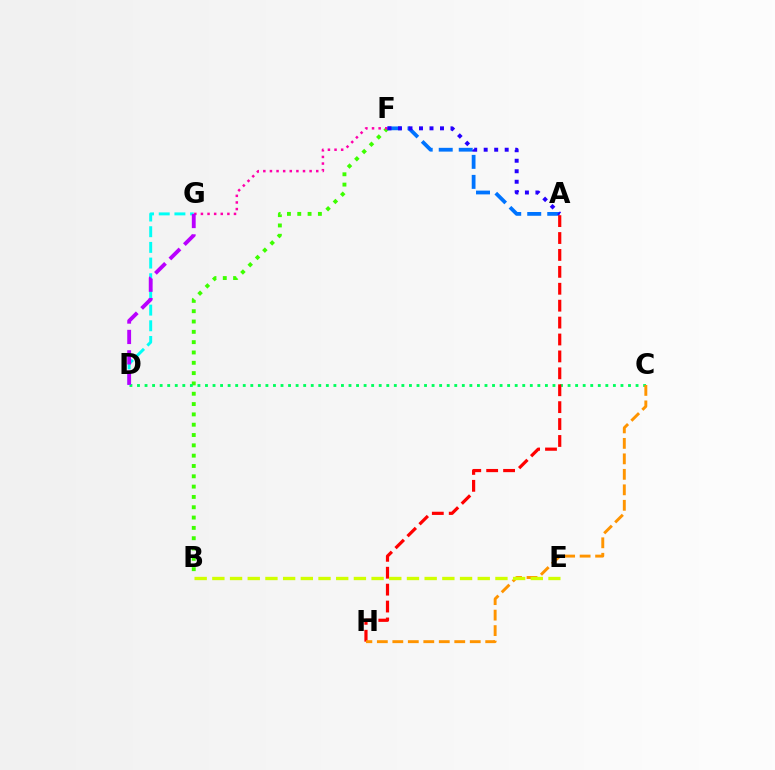{('B', 'F'): [{'color': '#3dff00', 'line_style': 'dotted', 'thickness': 2.8}], ('F', 'G'): [{'color': '#ff00ac', 'line_style': 'dotted', 'thickness': 1.8}], ('A', 'F'): [{'color': '#0074ff', 'line_style': 'dashed', 'thickness': 2.72}, {'color': '#2500ff', 'line_style': 'dotted', 'thickness': 2.85}], ('C', 'D'): [{'color': '#00ff5c', 'line_style': 'dotted', 'thickness': 2.05}], ('A', 'H'): [{'color': '#ff0000', 'line_style': 'dashed', 'thickness': 2.3}], ('D', 'G'): [{'color': '#00fff6', 'line_style': 'dashed', 'thickness': 2.13}, {'color': '#b900ff', 'line_style': 'dashed', 'thickness': 2.77}], ('C', 'H'): [{'color': '#ff9400', 'line_style': 'dashed', 'thickness': 2.1}], ('B', 'E'): [{'color': '#d1ff00', 'line_style': 'dashed', 'thickness': 2.4}]}